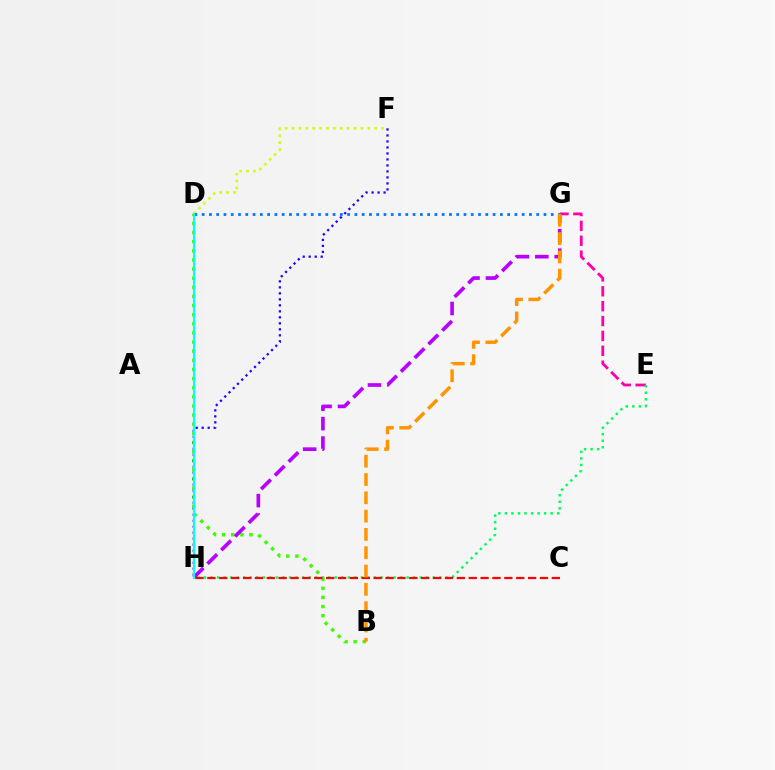{('E', 'G'): [{'color': '#ff00ac', 'line_style': 'dashed', 'thickness': 2.02}], ('B', 'D'): [{'color': '#3dff00', 'line_style': 'dotted', 'thickness': 2.48}], ('E', 'H'): [{'color': '#00ff5c', 'line_style': 'dotted', 'thickness': 1.78}], ('D', 'F'): [{'color': '#d1ff00', 'line_style': 'dotted', 'thickness': 1.87}], ('C', 'H'): [{'color': '#ff0000', 'line_style': 'dashed', 'thickness': 1.61}], ('G', 'H'): [{'color': '#b900ff', 'line_style': 'dashed', 'thickness': 2.64}], ('D', 'G'): [{'color': '#0074ff', 'line_style': 'dotted', 'thickness': 1.98}], ('F', 'H'): [{'color': '#2500ff', 'line_style': 'dotted', 'thickness': 1.63}], ('D', 'H'): [{'color': '#00fff6', 'line_style': 'solid', 'thickness': 1.51}], ('B', 'G'): [{'color': '#ff9400', 'line_style': 'dashed', 'thickness': 2.49}]}